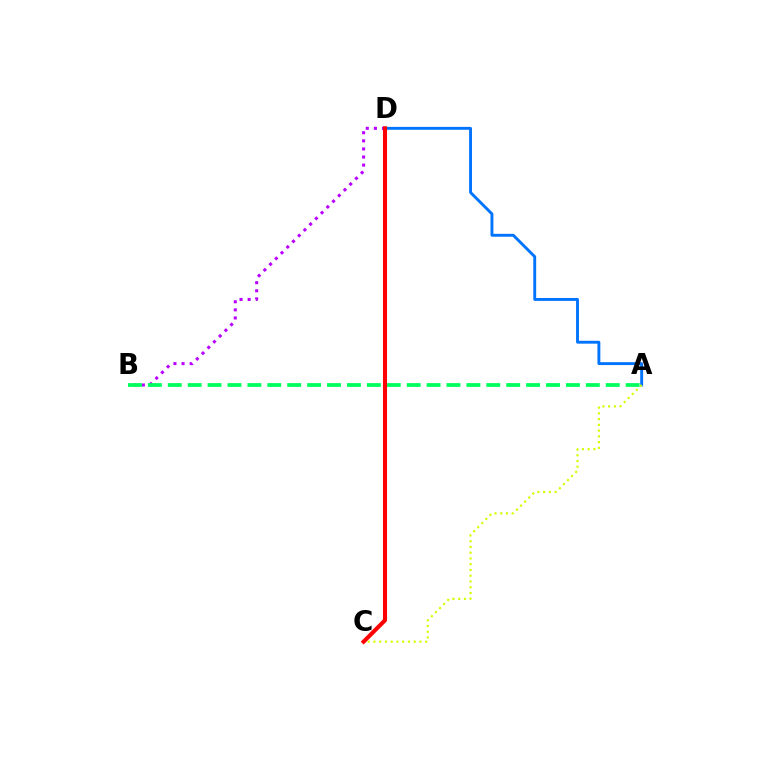{('A', 'D'): [{'color': '#0074ff', 'line_style': 'solid', 'thickness': 2.08}], ('B', 'D'): [{'color': '#b900ff', 'line_style': 'dotted', 'thickness': 2.2}], ('A', 'B'): [{'color': '#00ff5c', 'line_style': 'dashed', 'thickness': 2.7}], ('A', 'C'): [{'color': '#d1ff00', 'line_style': 'dotted', 'thickness': 1.56}], ('C', 'D'): [{'color': '#ff0000', 'line_style': 'solid', 'thickness': 2.93}]}